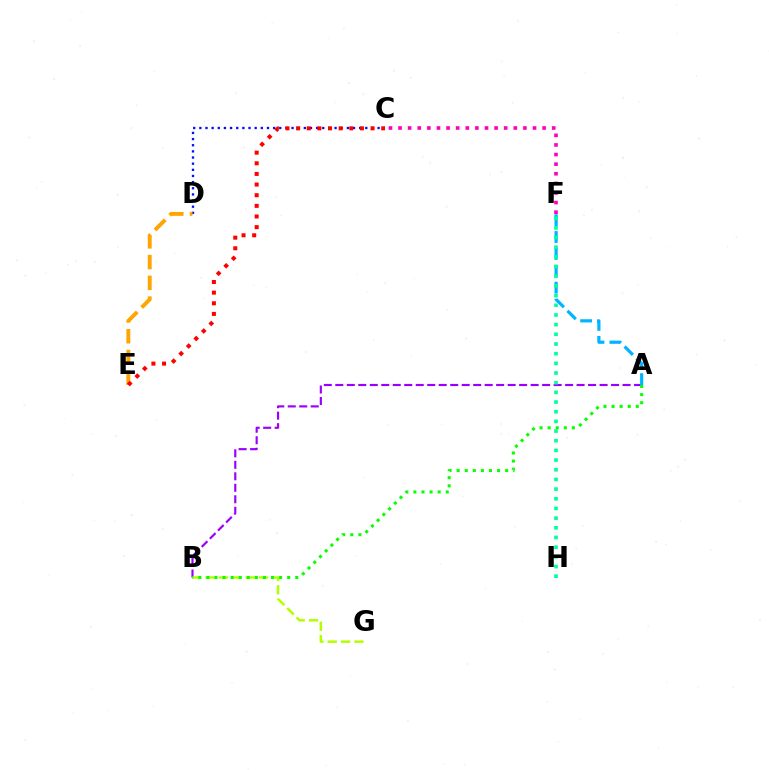{('A', 'B'): [{'color': '#9b00ff', 'line_style': 'dashed', 'thickness': 1.56}, {'color': '#08ff00', 'line_style': 'dotted', 'thickness': 2.2}], ('B', 'G'): [{'color': '#b3ff00', 'line_style': 'dashed', 'thickness': 1.82}], ('C', 'F'): [{'color': '#ff00bd', 'line_style': 'dotted', 'thickness': 2.61}], ('C', 'D'): [{'color': '#0010ff', 'line_style': 'dotted', 'thickness': 1.67}], ('D', 'E'): [{'color': '#ffa500', 'line_style': 'dashed', 'thickness': 2.82}], ('A', 'F'): [{'color': '#00b5ff', 'line_style': 'dashed', 'thickness': 2.29}], ('C', 'E'): [{'color': '#ff0000', 'line_style': 'dotted', 'thickness': 2.89}], ('F', 'H'): [{'color': '#00ff9d', 'line_style': 'dotted', 'thickness': 2.63}]}